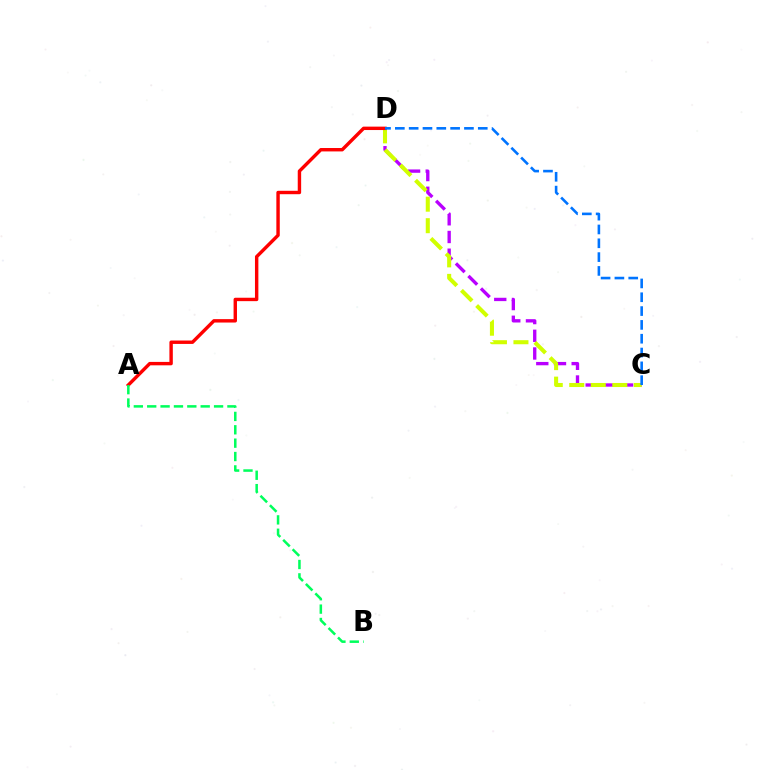{('C', 'D'): [{'color': '#b900ff', 'line_style': 'dashed', 'thickness': 2.4}, {'color': '#d1ff00', 'line_style': 'dashed', 'thickness': 2.92}, {'color': '#0074ff', 'line_style': 'dashed', 'thickness': 1.88}], ('A', 'D'): [{'color': '#ff0000', 'line_style': 'solid', 'thickness': 2.46}], ('A', 'B'): [{'color': '#00ff5c', 'line_style': 'dashed', 'thickness': 1.82}]}